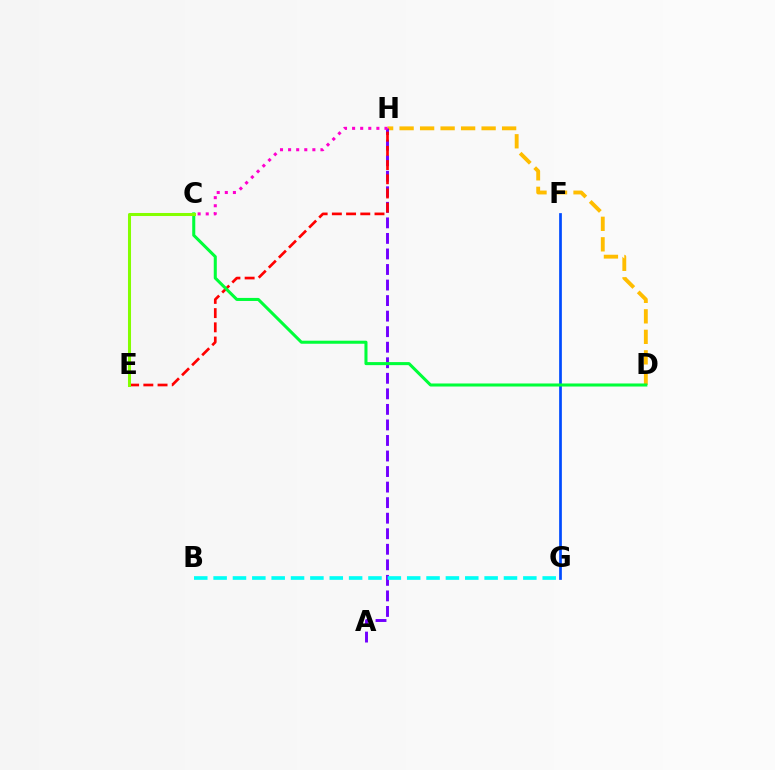{('F', 'G'): [{'color': '#004bff', 'line_style': 'solid', 'thickness': 1.96}], ('D', 'H'): [{'color': '#ffbd00', 'line_style': 'dashed', 'thickness': 2.79}], ('A', 'H'): [{'color': '#7200ff', 'line_style': 'dashed', 'thickness': 2.11}], ('E', 'H'): [{'color': '#ff0000', 'line_style': 'dashed', 'thickness': 1.93}], ('C', 'D'): [{'color': '#00ff39', 'line_style': 'solid', 'thickness': 2.19}], ('B', 'G'): [{'color': '#00fff6', 'line_style': 'dashed', 'thickness': 2.63}], ('C', 'E'): [{'color': '#84ff00', 'line_style': 'solid', 'thickness': 2.19}], ('C', 'H'): [{'color': '#ff00cf', 'line_style': 'dotted', 'thickness': 2.2}]}